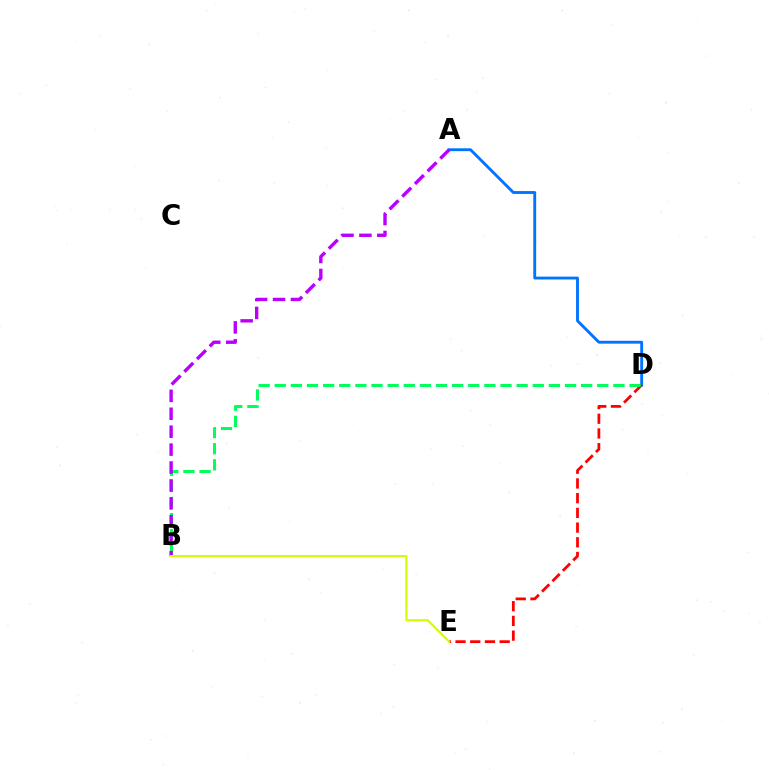{('A', 'D'): [{'color': '#0074ff', 'line_style': 'solid', 'thickness': 2.06}], ('D', 'E'): [{'color': '#ff0000', 'line_style': 'dashed', 'thickness': 2.0}], ('B', 'D'): [{'color': '#00ff5c', 'line_style': 'dashed', 'thickness': 2.19}], ('A', 'B'): [{'color': '#b900ff', 'line_style': 'dashed', 'thickness': 2.44}], ('B', 'E'): [{'color': '#d1ff00', 'line_style': 'solid', 'thickness': 1.56}]}